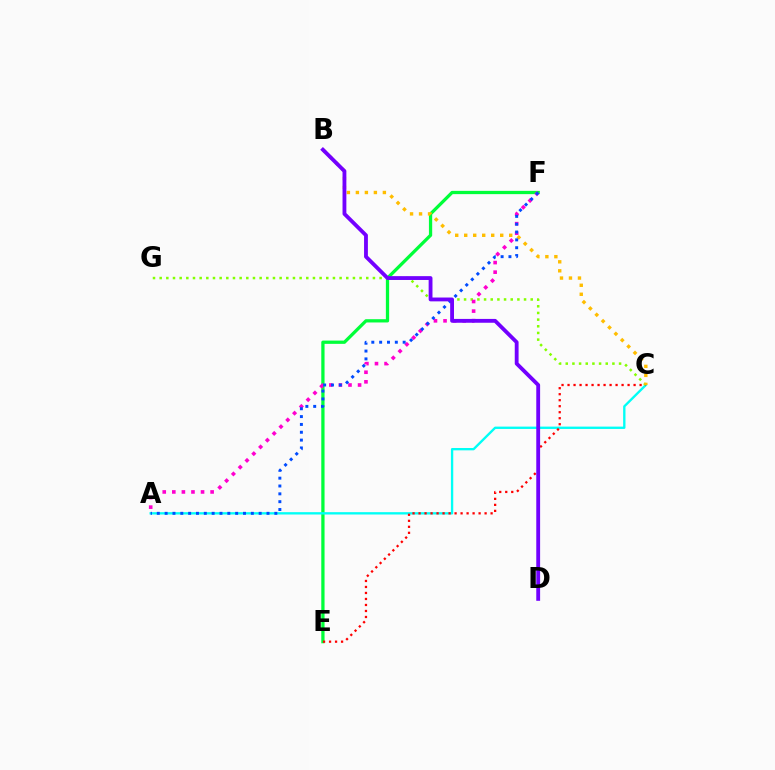{('E', 'F'): [{'color': '#00ff39', 'line_style': 'solid', 'thickness': 2.35}], ('A', 'C'): [{'color': '#00fff6', 'line_style': 'solid', 'thickness': 1.69}], ('C', 'G'): [{'color': '#84ff00', 'line_style': 'dotted', 'thickness': 1.81}], ('A', 'F'): [{'color': '#ff00cf', 'line_style': 'dotted', 'thickness': 2.6}, {'color': '#004bff', 'line_style': 'dotted', 'thickness': 2.13}], ('C', 'E'): [{'color': '#ff0000', 'line_style': 'dotted', 'thickness': 1.63}], ('B', 'C'): [{'color': '#ffbd00', 'line_style': 'dotted', 'thickness': 2.44}], ('B', 'D'): [{'color': '#7200ff', 'line_style': 'solid', 'thickness': 2.76}]}